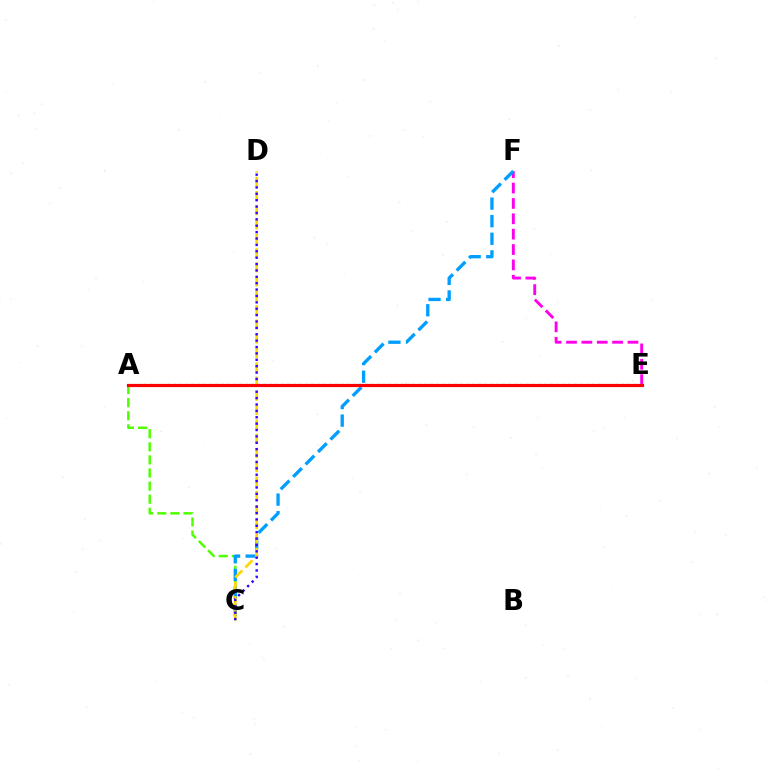{('E', 'F'): [{'color': '#ff00ed', 'line_style': 'dashed', 'thickness': 2.09}], ('A', 'E'): [{'color': '#00ff86', 'line_style': 'dotted', 'thickness': 1.62}, {'color': '#ff0000', 'line_style': 'solid', 'thickness': 2.29}], ('A', 'C'): [{'color': '#4fff00', 'line_style': 'dashed', 'thickness': 1.78}], ('C', 'F'): [{'color': '#009eff', 'line_style': 'dashed', 'thickness': 2.39}], ('C', 'D'): [{'color': '#ffd500', 'line_style': 'dashed', 'thickness': 1.94}, {'color': '#3700ff', 'line_style': 'dotted', 'thickness': 1.73}]}